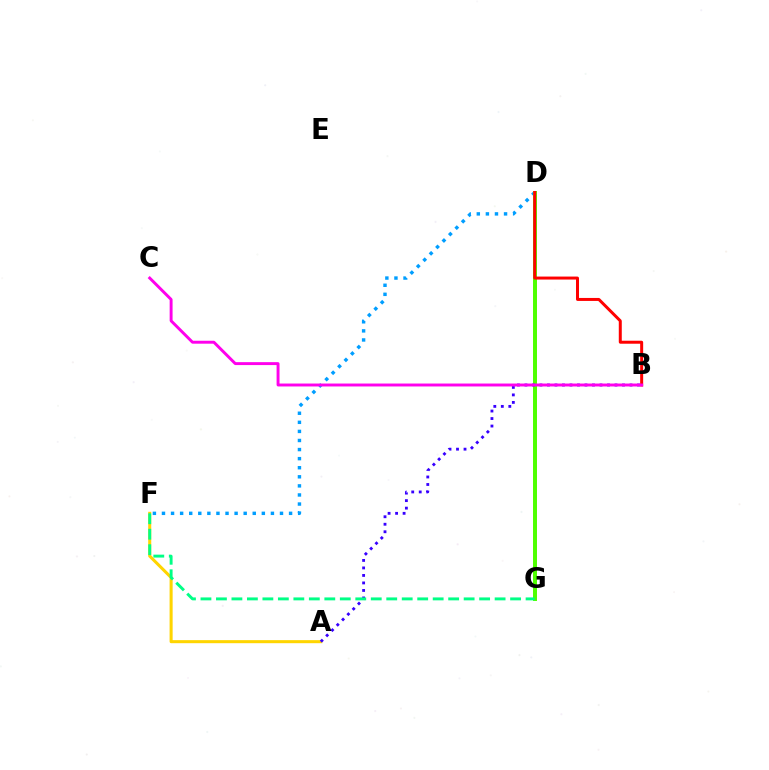{('D', 'F'): [{'color': '#009eff', 'line_style': 'dotted', 'thickness': 2.47}], ('D', 'G'): [{'color': '#4fff00', 'line_style': 'solid', 'thickness': 2.86}], ('A', 'F'): [{'color': '#ffd500', 'line_style': 'solid', 'thickness': 2.19}], ('A', 'B'): [{'color': '#3700ff', 'line_style': 'dotted', 'thickness': 2.04}], ('B', 'D'): [{'color': '#ff0000', 'line_style': 'solid', 'thickness': 2.15}], ('F', 'G'): [{'color': '#00ff86', 'line_style': 'dashed', 'thickness': 2.1}], ('B', 'C'): [{'color': '#ff00ed', 'line_style': 'solid', 'thickness': 2.11}]}